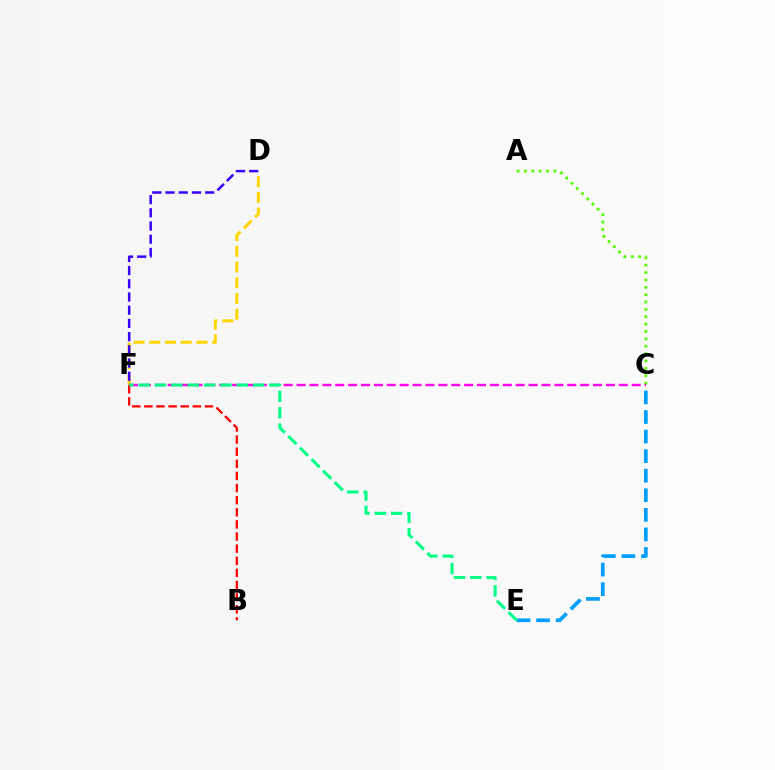{('B', 'F'): [{'color': '#ff0000', 'line_style': 'dashed', 'thickness': 1.65}], ('D', 'F'): [{'color': '#ffd500', 'line_style': 'dashed', 'thickness': 2.14}, {'color': '#3700ff', 'line_style': 'dashed', 'thickness': 1.8}], ('A', 'C'): [{'color': '#4fff00', 'line_style': 'dotted', 'thickness': 2.0}], ('C', 'F'): [{'color': '#ff00ed', 'line_style': 'dashed', 'thickness': 1.75}], ('C', 'E'): [{'color': '#009eff', 'line_style': 'dashed', 'thickness': 2.66}], ('E', 'F'): [{'color': '#00ff86', 'line_style': 'dashed', 'thickness': 2.22}]}